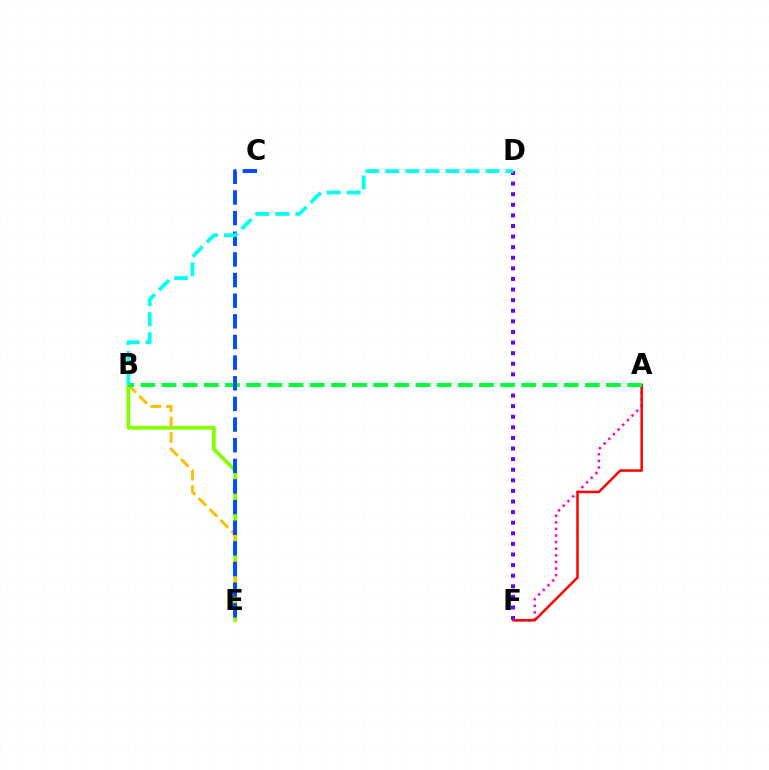{('A', 'F'): [{'color': '#ff00cf', 'line_style': 'dotted', 'thickness': 1.79}, {'color': '#ff0000', 'line_style': 'solid', 'thickness': 1.8}], ('B', 'E'): [{'color': '#84ff00', 'line_style': 'solid', 'thickness': 2.73}, {'color': '#ffbd00', 'line_style': 'dashed', 'thickness': 2.1}], ('D', 'F'): [{'color': '#7200ff', 'line_style': 'dotted', 'thickness': 2.88}], ('A', 'B'): [{'color': '#00ff39', 'line_style': 'dashed', 'thickness': 2.88}], ('C', 'E'): [{'color': '#004bff', 'line_style': 'dashed', 'thickness': 2.8}], ('B', 'D'): [{'color': '#00fff6', 'line_style': 'dashed', 'thickness': 2.72}]}